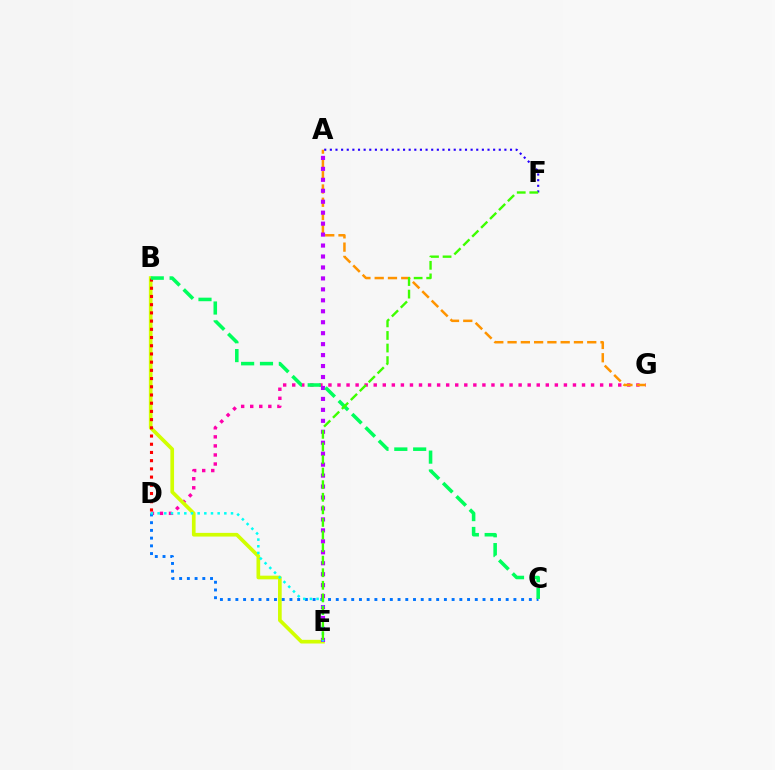{('D', 'G'): [{'color': '#ff00ac', 'line_style': 'dotted', 'thickness': 2.46}], ('B', 'E'): [{'color': '#d1ff00', 'line_style': 'solid', 'thickness': 2.65}], ('A', 'G'): [{'color': '#ff9400', 'line_style': 'dashed', 'thickness': 1.8}], ('A', 'F'): [{'color': '#2500ff', 'line_style': 'dotted', 'thickness': 1.53}], ('B', 'D'): [{'color': '#ff0000', 'line_style': 'dotted', 'thickness': 2.23}], ('C', 'D'): [{'color': '#0074ff', 'line_style': 'dotted', 'thickness': 2.1}], ('A', 'E'): [{'color': '#b900ff', 'line_style': 'dotted', 'thickness': 2.98}], ('B', 'C'): [{'color': '#00ff5c', 'line_style': 'dashed', 'thickness': 2.56}], ('D', 'E'): [{'color': '#00fff6', 'line_style': 'dotted', 'thickness': 1.81}], ('E', 'F'): [{'color': '#3dff00', 'line_style': 'dashed', 'thickness': 1.71}]}